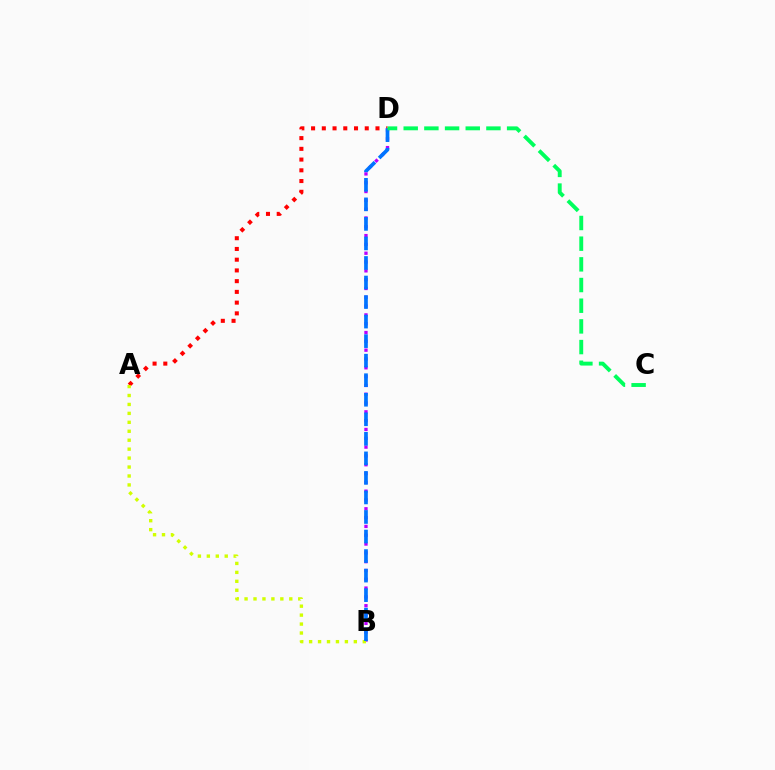{('A', 'D'): [{'color': '#ff0000', 'line_style': 'dotted', 'thickness': 2.92}], ('B', 'D'): [{'color': '#b900ff', 'line_style': 'dotted', 'thickness': 2.39}, {'color': '#0074ff', 'line_style': 'dashed', 'thickness': 2.65}], ('A', 'B'): [{'color': '#d1ff00', 'line_style': 'dotted', 'thickness': 2.43}], ('C', 'D'): [{'color': '#00ff5c', 'line_style': 'dashed', 'thickness': 2.81}]}